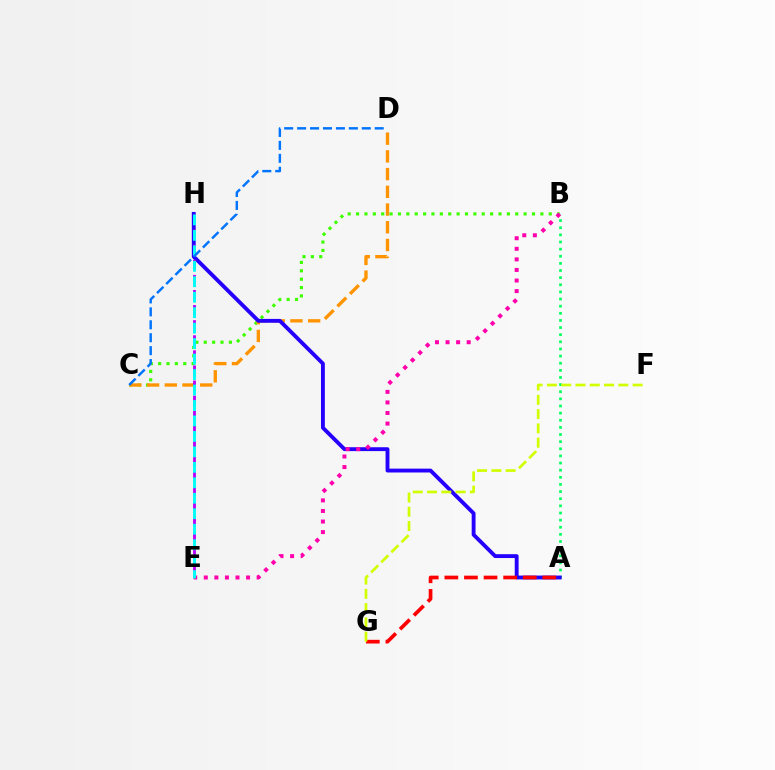{('A', 'B'): [{'color': '#00ff5c', 'line_style': 'dotted', 'thickness': 1.94}], ('B', 'C'): [{'color': '#3dff00', 'line_style': 'dotted', 'thickness': 2.28}], ('C', 'D'): [{'color': '#ff9400', 'line_style': 'dashed', 'thickness': 2.41}, {'color': '#0074ff', 'line_style': 'dashed', 'thickness': 1.76}], ('A', 'H'): [{'color': '#2500ff', 'line_style': 'solid', 'thickness': 2.78}], ('E', 'H'): [{'color': '#b900ff', 'line_style': 'dashed', 'thickness': 2.05}, {'color': '#00fff6', 'line_style': 'dashed', 'thickness': 2.1}], ('B', 'E'): [{'color': '#ff00ac', 'line_style': 'dotted', 'thickness': 2.87}], ('A', 'G'): [{'color': '#ff0000', 'line_style': 'dashed', 'thickness': 2.66}], ('F', 'G'): [{'color': '#d1ff00', 'line_style': 'dashed', 'thickness': 1.94}]}